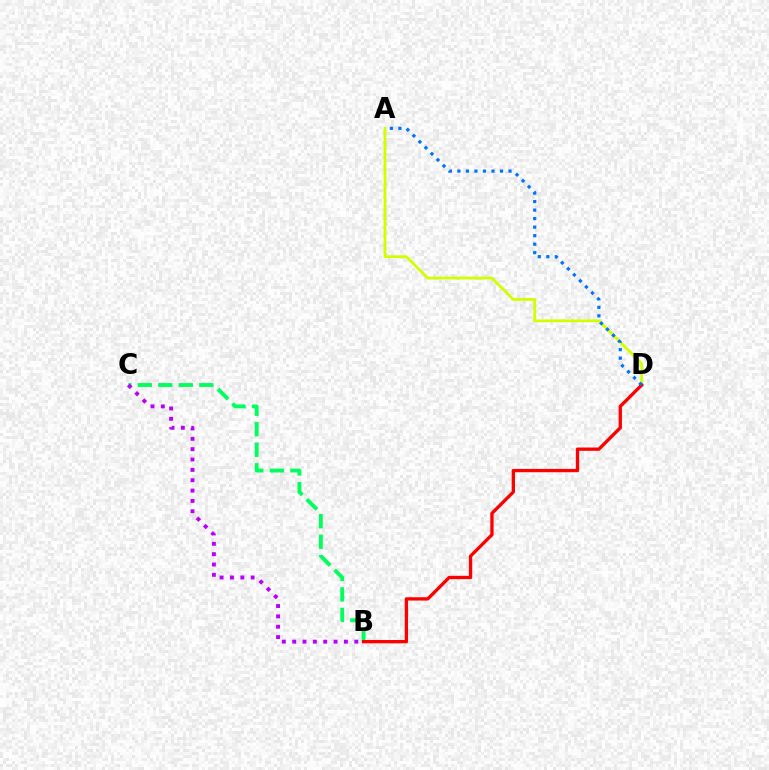{('A', 'D'): [{'color': '#d1ff00', 'line_style': 'solid', 'thickness': 2.01}, {'color': '#0074ff', 'line_style': 'dotted', 'thickness': 2.32}], ('B', 'C'): [{'color': '#00ff5c', 'line_style': 'dashed', 'thickness': 2.79}, {'color': '#b900ff', 'line_style': 'dotted', 'thickness': 2.81}], ('B', 'D'): [{'color': '#ff0000', 'line_style': 'solid', 'thickness': 2.39}]}